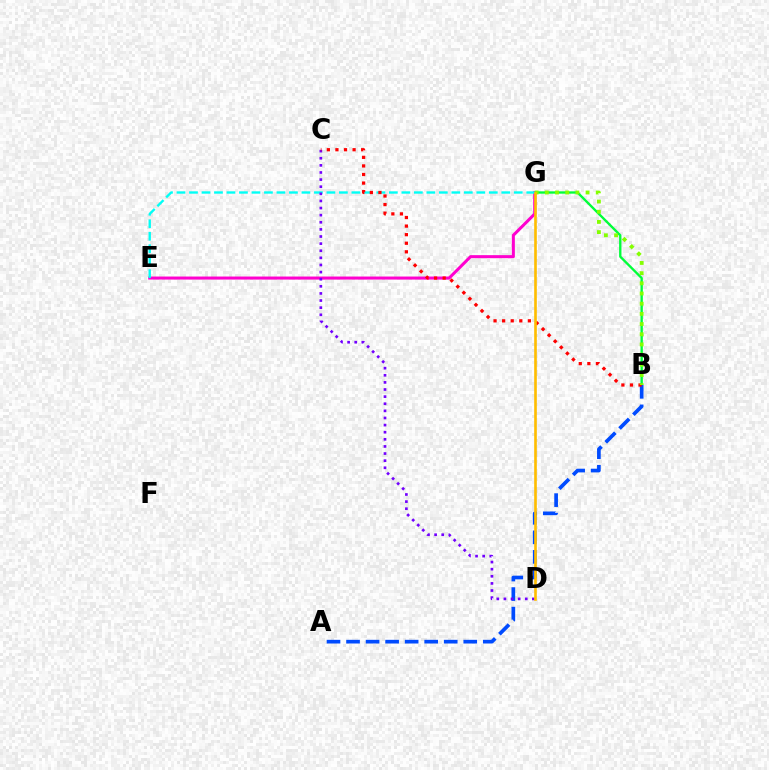{('B', 'G'): [{'color': '#00ff39', 'line_style': 'solid', 'thickness': 1.69}, {'color': '#84ff00', 'line_style': 'dotted', 'thickness': 2.77}], ('E', 'G'): [{'color': '#ff00cf', 'line_style': 'solid', 'thickness': 2.19}, {'color': '#00fff6', 'line_style': 'dashed', 'thickness': 1.7}], ('A', 'B'): [{'color': '#004bff', 'line_style': 'dashed', 'thickness': 2.65}], ('C', 'D'): [{'color': '#7200ff', 'line_style': 'dotted', 'thickness': 1.93}], ('B', 'C'): [{'color': '#ff0000', 'line_style': 'dotted', 'thickness': 2.33}], ('D', 'G'): [{'color': '#ffbd00', 'line_style': 'solid', 'thickness': 1.89}]}